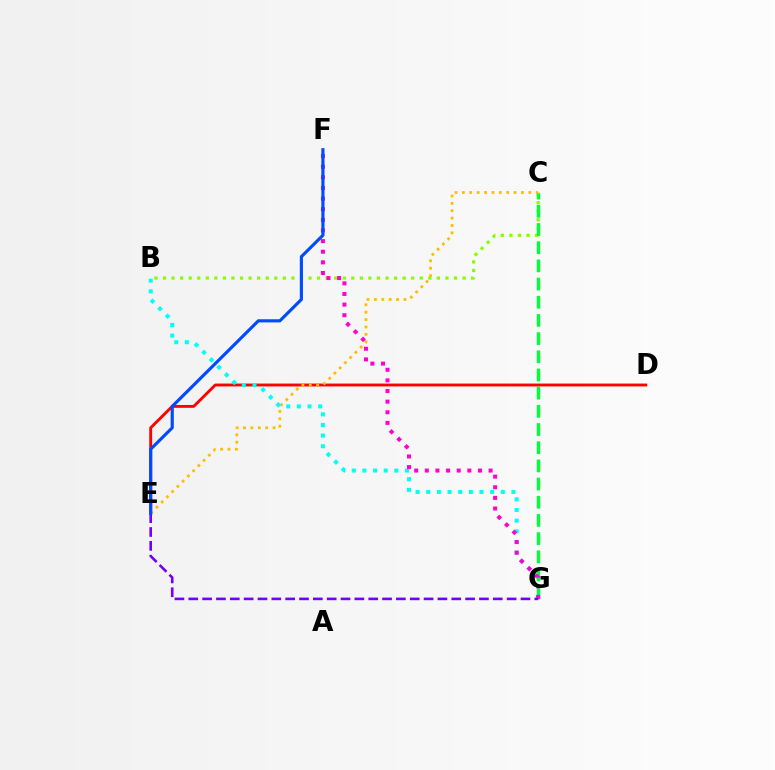{('B', 'C'): [{'color': '#84ff00', 'line_style': 'dotted', 'thickness': 2.33}], ('C', 'G'): [{'color': '#00ff39', 'line_style': 'dashed', 'thickness': 2.47}], ('D', 'E'): [{'color': '#ff0000', 'line_style': 'solid', 'thickness': 2.06}], ('C', 'E'): [{'color': '#ffbd00', 'line_style': 'dotted', 'thickness': 2.01}], ('B', 'G'): [{'color': '#00fff6', 'line_style': 'dotted', 'thickness': 2.89}], ('F', 'G'): [{'color': '#ff00cf', 'line_style': 'dotted', 'thickness': 2.89}], ('E', 'G'): [{'color': '#7200ff', 'line_style': 'dashed', 'thickness': 1.88}], ('E', 'F'): [{'color': '#004bff', 'line_style': 'solid', 'thickness': 2.27}]}